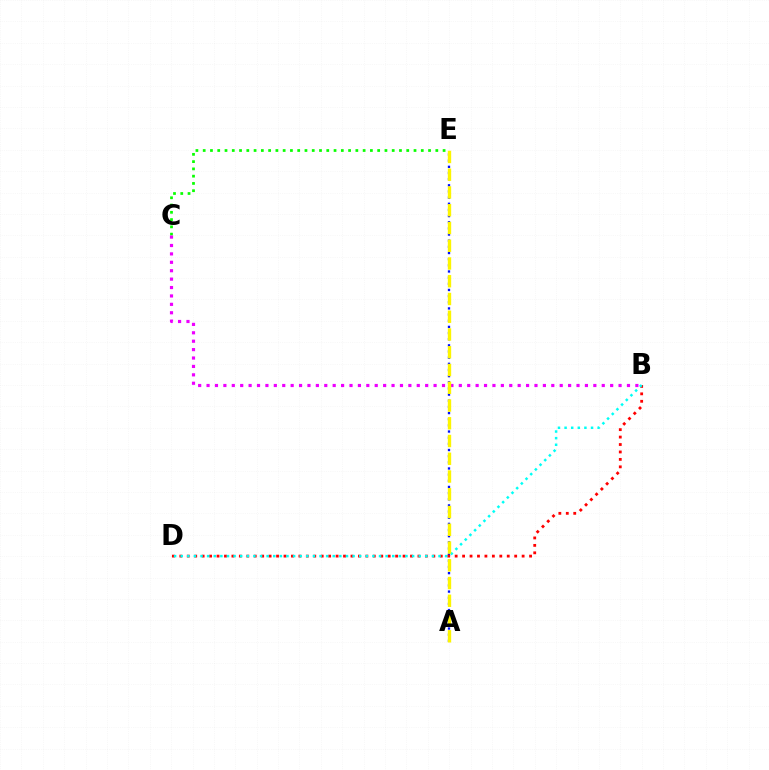{('C', 'E'): [{'color': '#08ff00', 'line_style': 'dotted', 'thickness': 1.98}], ('A', 'E'): [{'color': '#0010ff', 'line_style': 'dotted', 'thickness': 1.67}, {'color': '#fcf500', 'line_style': 'dashed', 'thickness': 2.41}], ('B', 'D'): [{'color': '#ff0000', 'line_style': 'dotted', 'thickness': 2.02}, {'color': '#00fff6', 'line_style': 'dotted', 'thickness': 1.8}], ('B', 'C'): [{'color': '#ee00ff', 'line_style': 'dotted', 'thickness': 2.28}]}